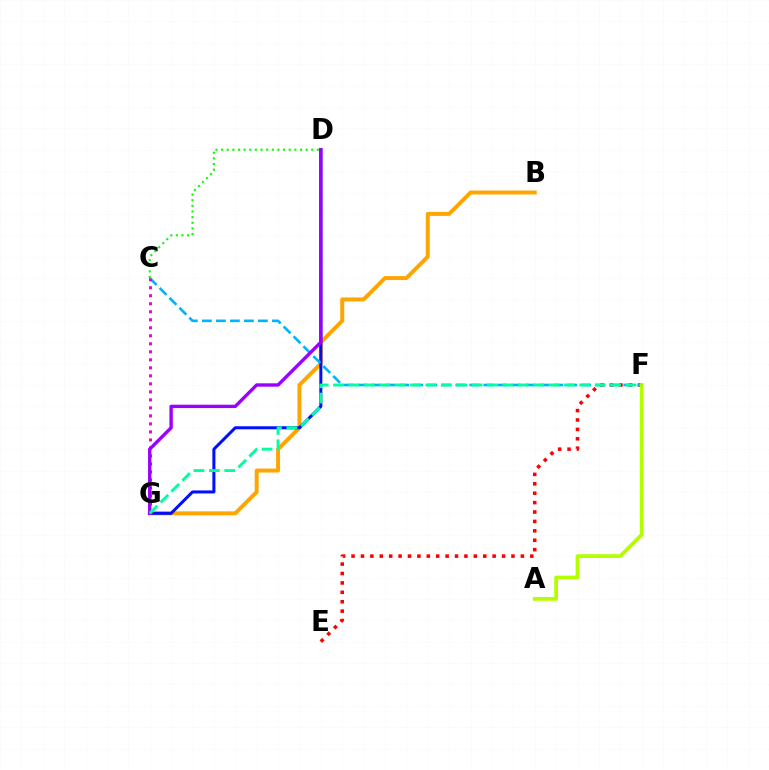{('B', 'G'): [{'color': '#ffa500', 'line_style': 'solid', 'thickness': 2.85}], ('E', 'F'): [{'color': '#ff0000', 'line_style': 'dotted', 'thickness': 2.56}], ('C', 'D'): [{'color': '#08ff00', 'line_style': 'dotted', 'thickness': 1.53}], ('D', 'G'): [{'color': '#0010ff', 'line_style': 'solid', 'thickness': 2.18}, {'color': '#9b00ff', 'line_style': 'solid', 'thickness': 2.42}], ('C', 'F'): [{'color': '#00b5ff', 'line_style': 'dashed', 'thickness': 1.9}], ('C', 'G'): [{'color': '#ff00bd', 'line_style': 'dotted', 'thickness': 2.18}], ('A', 'F'): [{'color': '#b3ff00', 'line_style': 'solid', 'thickness': 2.71}], ('F', 'G'): [{'color': '#00ff9d', 'line_style': 'dashed', 'thickness': 2.09}]}